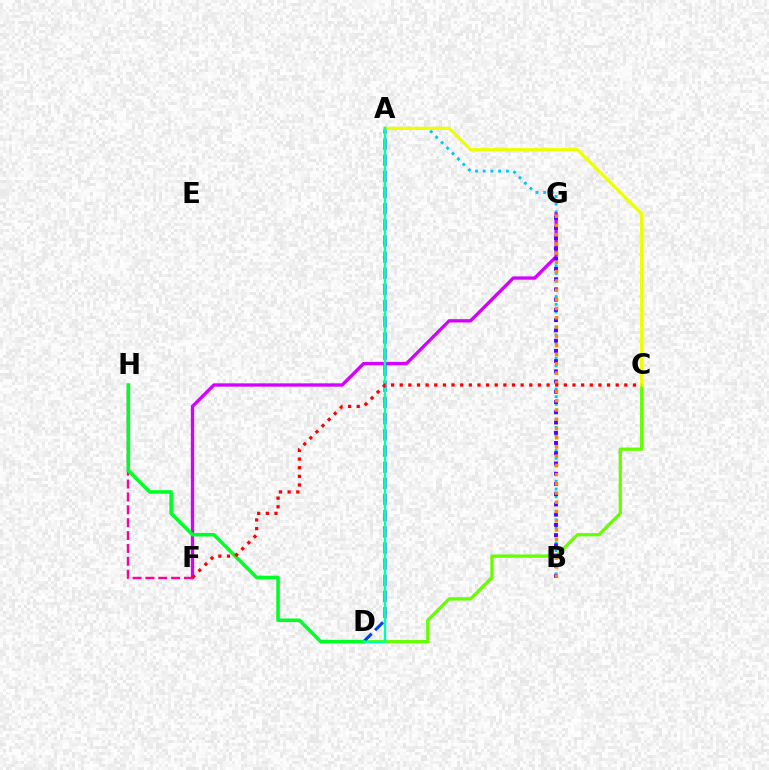{('C', 'D'): [{'color': '#66ff00', 'line_style': 'solid', 'thickness': 2.35}], ('A', 'B'): [{'color': '#00c7ff', 'line_style': 'dotted', 'thickness': 2.09}], ('F', 'G'): [{'color': '#d600ff', 'line_style': 'solid', 'thickness': 2.4}], ('A', 'D'): [{'color': '#003fff', 'line_style': 'dashed', 'thickness': 2.19}, {'color': '#00ffaf', 'line_style': 'solid', 'thickness': 1.74}], ('B', 'G'): [{'color': '#4f00ff', 'line_style': 'dotted', 'thickness': 2.78}, {'color': '#ff8800', 'line_style': 'dotted', 'thickness': 2.51}], ('A', 'C'): [{'color': '#eeff00', 'line_style': 'solid', 'thickness': 2.32}], ('F', 'H'): [{'color': '#ff00a0', 'line_style': 'dashed', 'thickness': 1.75}], ('D', 'H'): [{'color': '#00ff27', 'line_style': 'solid', 'thickness': 2.57}], ('C', 'F'): [{'color': '#ff0000', 'line_style': 'dotted', 'thickness': 2.35}]}